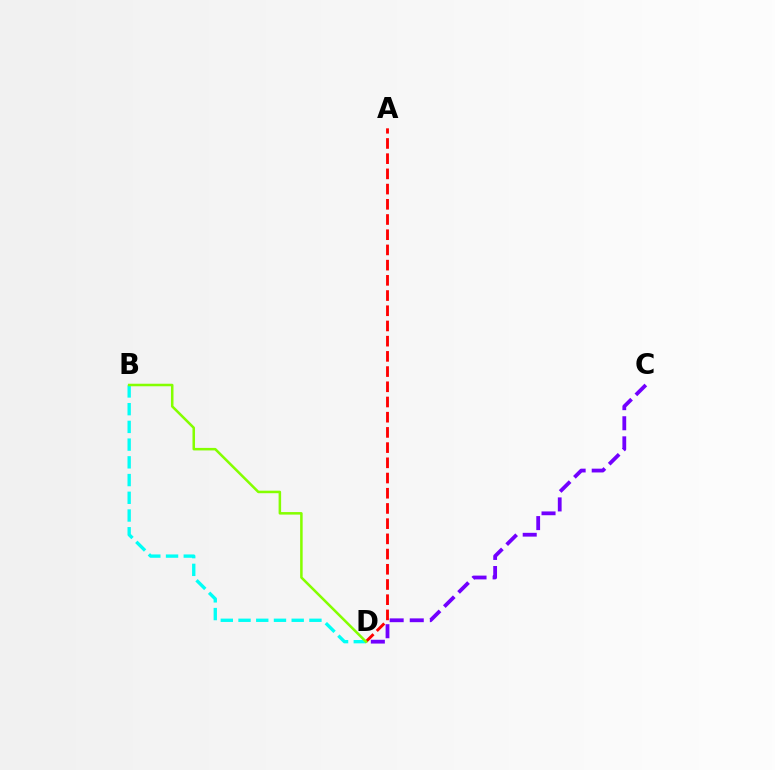{('A', 'D'): [{'color': '#ff0000', 'line_style': 'dashed', 'thickness': 2.07}], ('C', 'D'): [{'color': '#7200ff', 'line_style': 'dashed', 'thickness': 2.73}], ('B', 'D'): [{'color': '#00fff6', 'line_style': 'dashed', 'thickness': 2.41}, {'color': '#84ff00', 'line_style': 'solid', 'thickness': 1.82}]}